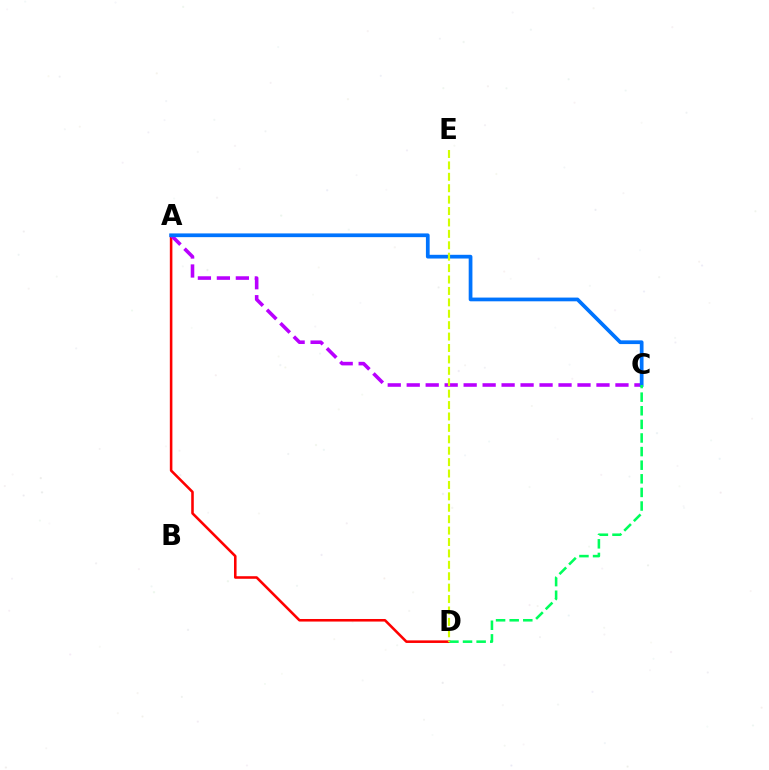{('A', 'D'): [{'color': '#ff0000', 'line_style': 'solid', 'thickness': 1.85}], ('A', 'C'): [{'color': '#b900ff', 'line_style': 'dashed', 'thickness': 2.58}, {'color': '#0074ff', 'line_style': 'solid', 'thickness': 2.69}], ('C', 'D'): [{'color': '#00ff5c', 'line_style': 'dashed', 'thickness': 1.85}], ('D', 'E'): [{'color': '#d1ff00', 'line_style': 'dashed', 'thickness': 1.55}]}